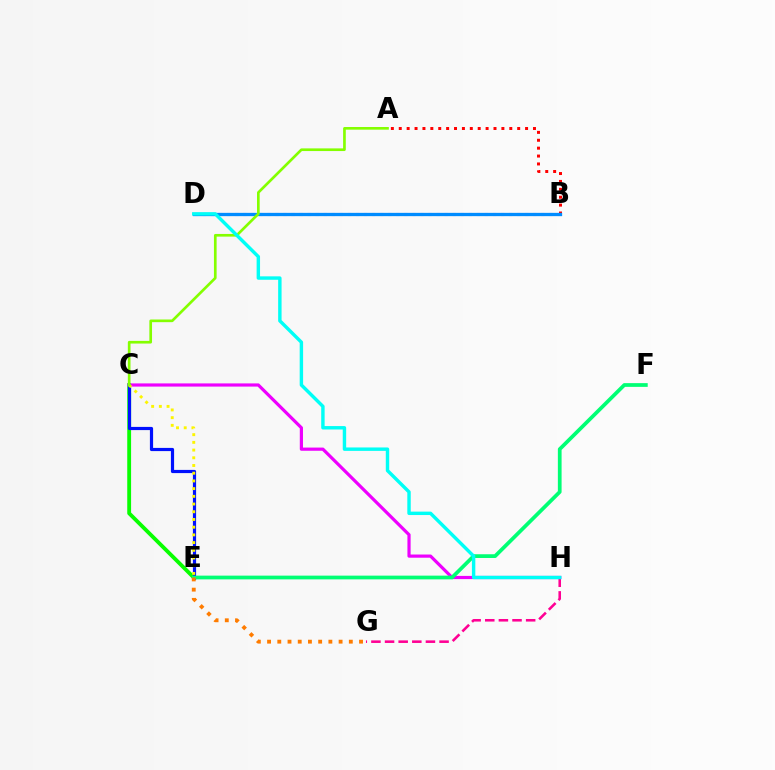{('C', 'E'): [{'color': '#08ff00', 'line_style': 'solid', 'thickness': 2.76}, {'color': '#0010ff', 'line_style': 'solid', 'thickness': 2.29}, {'color': '#fcf500', 'line_style': 'dotted', 'thickness': 2.09}], ('G', 'H'): [{'color': '#ff0094', 'line_style': 'dashed', 'thickness': 1.85}], ('C', 'H'): [{'color': '#ee00ff', 'line_style': 'solid', 'thickness': 2.3}], ('A', 'B'): [{'color': '#ff0000', 'line_style': 'dotted', 'thickness': 2.15}], ('B', 'D'): [{'color': '#7200ff', 'line_style': 'dotted', 'thickness': 2.19}, {'color': '#008cff', 'line_style': 'solid', 'thickness': 2.37}], ('E', 'F'): [{'color': '#00ff74', 'line_style': 'solid', 'thickness': 2.69}], ('E', 'G'): [{'color': '#ff7c00', 'line_style': 'dotted', 'thickness': 2.78}], ('A', 'C'): [{'color': '#84ff00', 'line_style': 'solid', 'thickness': 1.92}], ('D', 'H'): [{'color': '#00fff6', 'line_style': 'solid', 'thickness': 2.46}]}